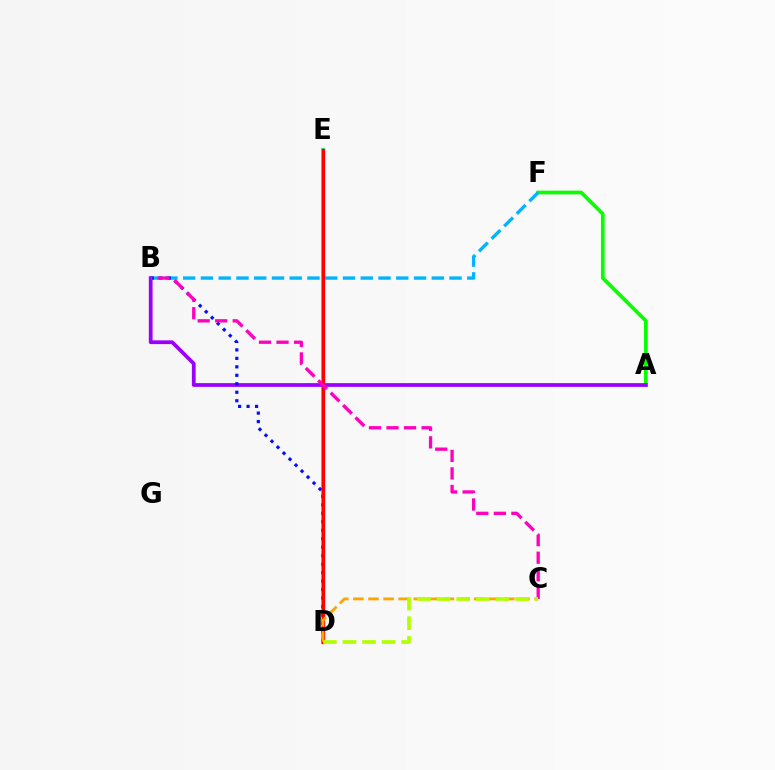{('A', 'F'): [{'color': '#08ff00', 'line_style': 'solid', 'thickness': 2.66}], ('D', 'E'): [{'color': '#00ff9d', 'line_style': 'solid', 'thickness': 2.83}, {'color': '#ff0000', 'line_style': 'solid', 'thickness': 2.4}], ('A', 'B'): [{'color': '#9b00ff', 'line_style': 'solid', 'thickness': 2.69}], ('B', 'F'): [{'color': '#00b5ff', 'line_style': 'dashed', 'thickness': 2.41}], ('B', 'D'): [{'color': '#0010ff', 'line_style': 'dotted', 'thickness': 2.3}], ('C', 'D'): [{'color': '#ffa500', 'line_style': 'dashed', 'thickness': 2.05}, {'color': '#b3ff00', 'line_style': 'dashed', 'thickness': 2.66}], ('B', 'C'): [{'color': '#ff00bd', 'line_style': 'dashed', 'thickness': 2.38}]}